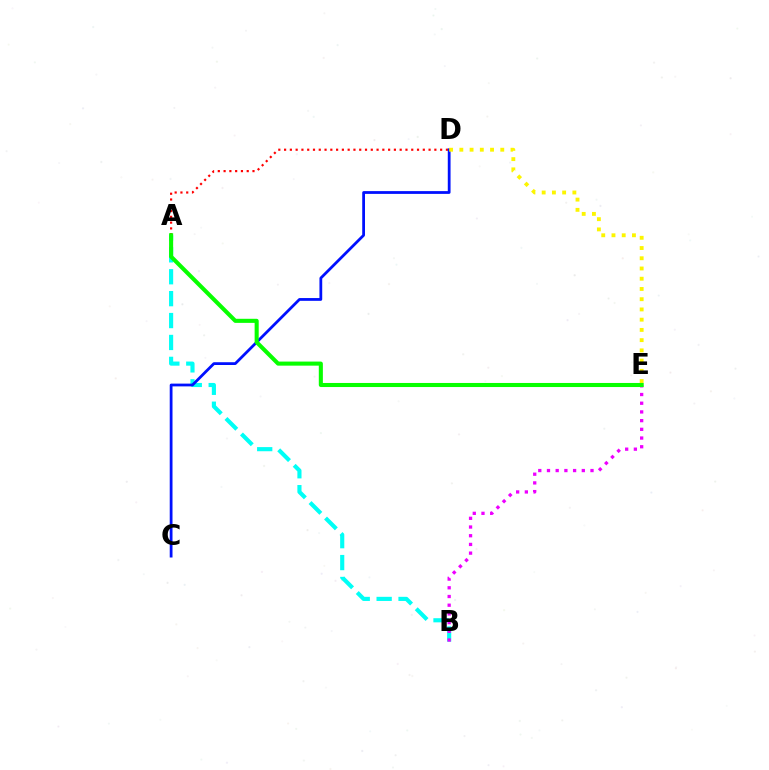{('A', 'B'): [{'color': '#00fff6', 'line_style': 'dashed', 'thickness': 2.98}], ('A', 'D'): [{'color': '#ff0000', 'line_style': 'dotted', 'thickness': 1.57}], ('C', 'D'): [{'color': '#0010ff', 'line_style': 'solid', 'thickness': 2.0}], ('B', 'E'): [{'color': '#ee00ff', 'line_style': 'dotted', 'thickness': 2.37}], ('D', 'E'): [{'color': '#fcf500', 'line_style': 'dotted', 'thickness': 2.78}], ('A', 'E'): [{'color': '#08ff00', 'line_style': 'solid', 'thickness': 2.93}]}